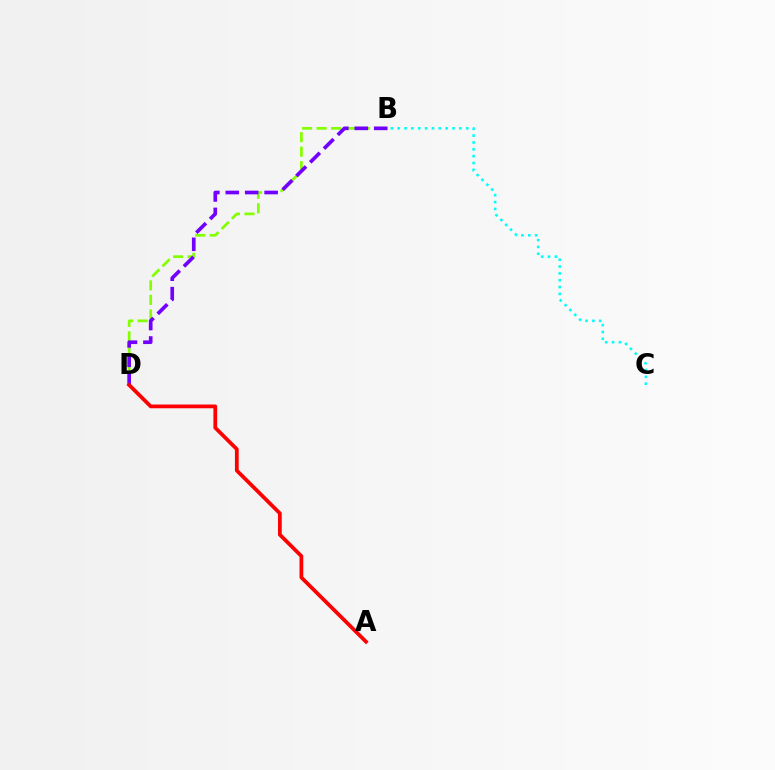{('B', 'D'): [{'color': '#84ff00', 'line_style': 'dashed', 'thickness': 1.97}, {'color': '#7200ff', 'line_style': 'dashed', 'thickness': 2.64}], ('B', 'C'): [{'color': '#00fff6', 'line_style': 'dotted', 'thickness': 1.86}], ('A', 'D'): [{'color': '#ff0000', 'line_style': 'solid', 'thickness': 2.7}]}